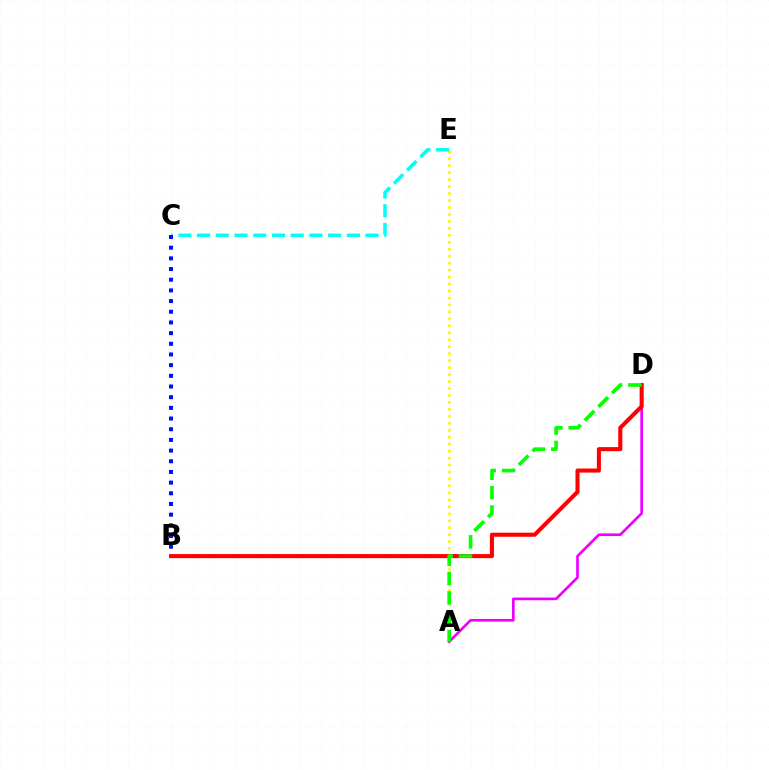{('A', 'E'): [{'color': '#fcf500', 'line_style': 'dotted', 'thickness': 1.89}], ('C', 'E'): [{'color': '#00fff6', 'line_style': 'dashed', 'thickness': 2.54}], ('A', 'D'): [{'color': '#ee00ff', 'line_style': 'solid', 'thickness': 1.92}, {'color': '#08ff00', 'line_style': 'dashed', 'thickness': 2.63}], ('B', 'C'): [{'color': '#0010ff', 'line_style': 'dotted', 'thickness': 2.9}], ('B', 'D'): [{'color': '#ff0000', 'line_style': 'solid', 'thickness': 2.93}]}